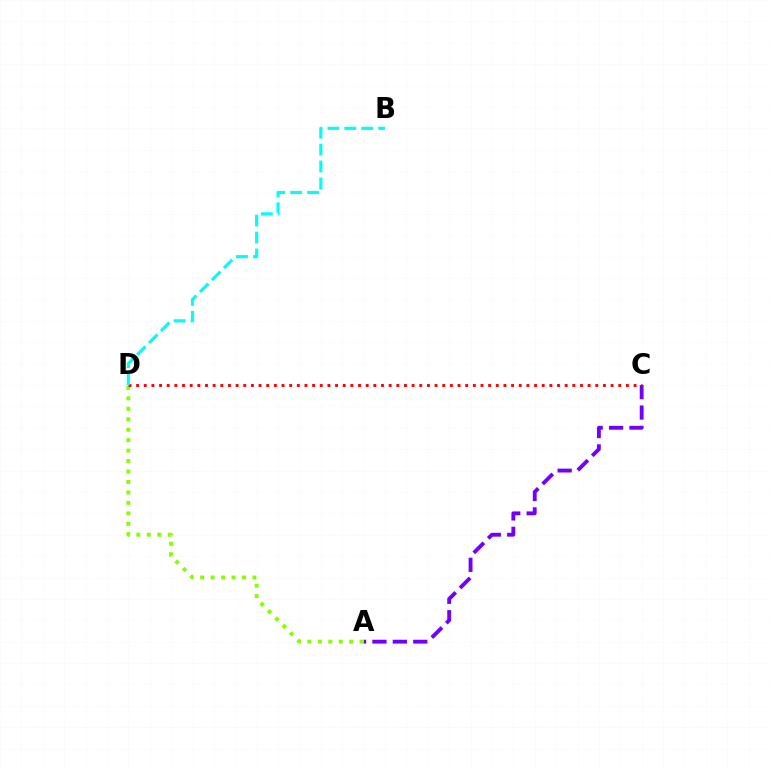{('A', 'C'): [{'color': '#7200ff', 'line_style': 'dashed', 'thickness': 2.77}], ('A', 'D'): [{'color': '#84ff00', 'line_style': 'dotted', 'thickness': 2.84}], ('C', 'D'): [{'color': '#ff0000', 'line_style': 'dotted', 'thickness': 2.08}], ('B', 'D'): [{'color': '#00fff6', 'line_style': 'dashed', 'thickness': 2.3}]}